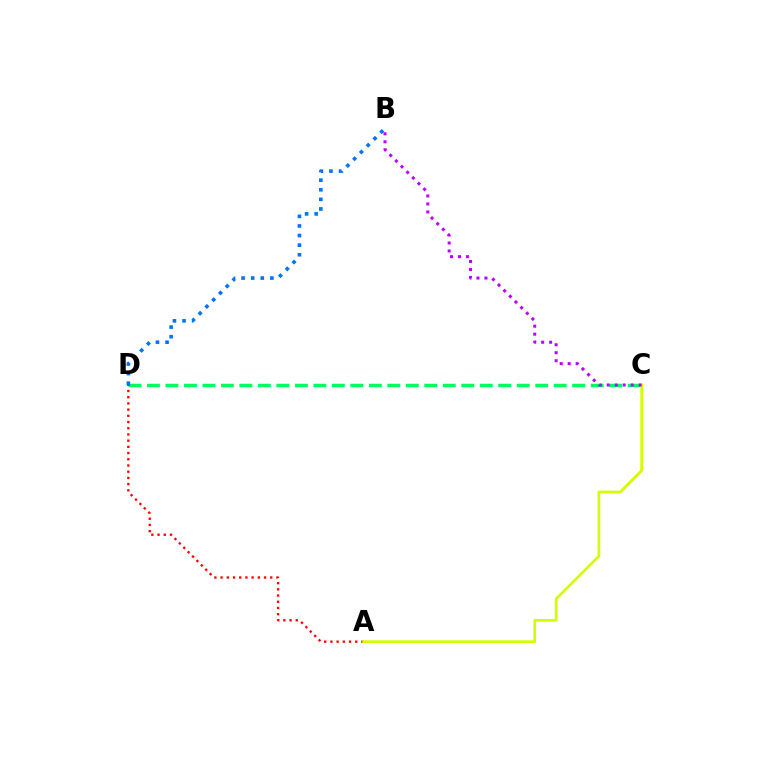{('C', 'D'): [{'color': '#00ff5c', 'line_style': 'dashed', 'thickness': 2.51}], ('B', 'D'): [{'color': '#0074ff', 'line_style': 'dotted', 'thickness': 2.61}], ('A', 'D'): [{'color': '#ff0000', 'line_style': 'dotted', 'thickness': 1.69}], ('A', 'C'): [{'color': '#d1ff00', 'line_style': 'solid', 'thickness': 1.94}], ('B', 'C'): [{'color': '#b900ff', 'line_style': 'dotted', 'thickness': 2.17}]}